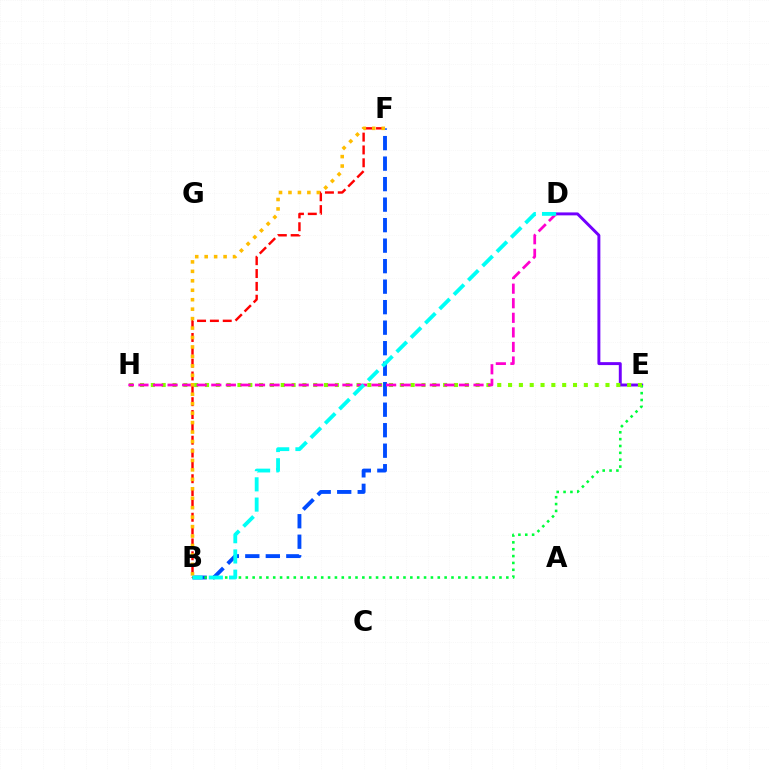{('B', 'F'): [{'color': '#004bff', 'line_style': 'dashed', 'thickness': 2.79}, {'color': '#ff0000', 'line_style': 'dashed', 'thickness': 1.74}, {'color': '#ffbd00', 'line_style': 'dotted', 'thickness': 2.57}], ('D', 'E'): [{'color': '#7200ff', 'line_style': 'solid', 'thickness': 2.12}], ('B', 'E'): [{'color': '#00ff39', 'line_style': 'dotted', 'thickness': 1.86}], ('E', 'H'): [{'color': '#84ff00', 'line_style': 'dotted', 'thickness': 2.94}], ('D', 'H'): [{'color': '#ff00cf', 'line_style': 'dashed', 'thickness': 1.98}], ('B', 'D'): [{'color': '#00fff6', 'line_style': 'dashed', 'thickness': 2.75}]}